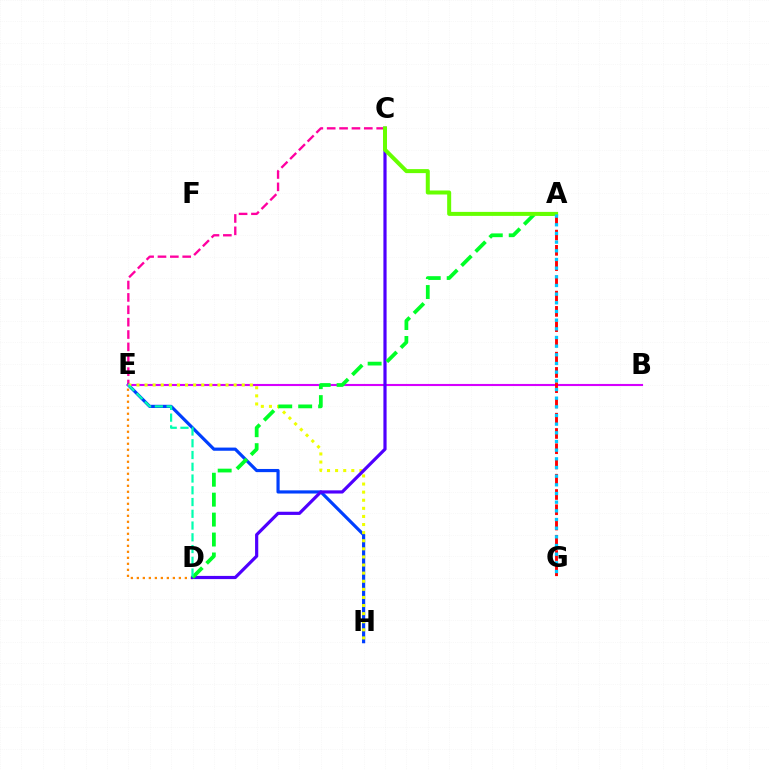{('C', 'E'): [{'color': '#ff00a0', 'line_style': 'dashed', 'thickness': 1.68}], ('E', 'H'): [{'color': '#003fff', 'line_style': 'solid', 'thickness': 2.29}, {'color': '#eeff00', 'line_style': 'dotted', 'thickness': 2.2}], ('B', 'E'): [{'color': '#d600ff', 'line_style': 'solid', 'thickness': 1.52}], ('A', 'G'): [{'color': '#ff0000', 'line_style': 'dashed', 'thickness': 2.07}, {'color': '#00c7ff', 'line_style': 'dotted', 'thickness': 2.35}], ('D', 'E'): [{'color': '#ff8800', 'line_style': 'dotted', 'thickness': 1.63}, {'color': '#00ffaf', 'line_style': 'dashed', 'thickness': 1.6}], ('C', 'D'): [{'color': '#4f00ff', 'line_style': 'solid', 'thickness': 2.29}], ('A', 'D'): [{'color': '#00ff27', 'line_style': 'dashed', 'thickness': 2.71}], ('A', 'C'): [{'color': '#66ff00', 'line_style': 'solid', 'thickness': 2.88}]}